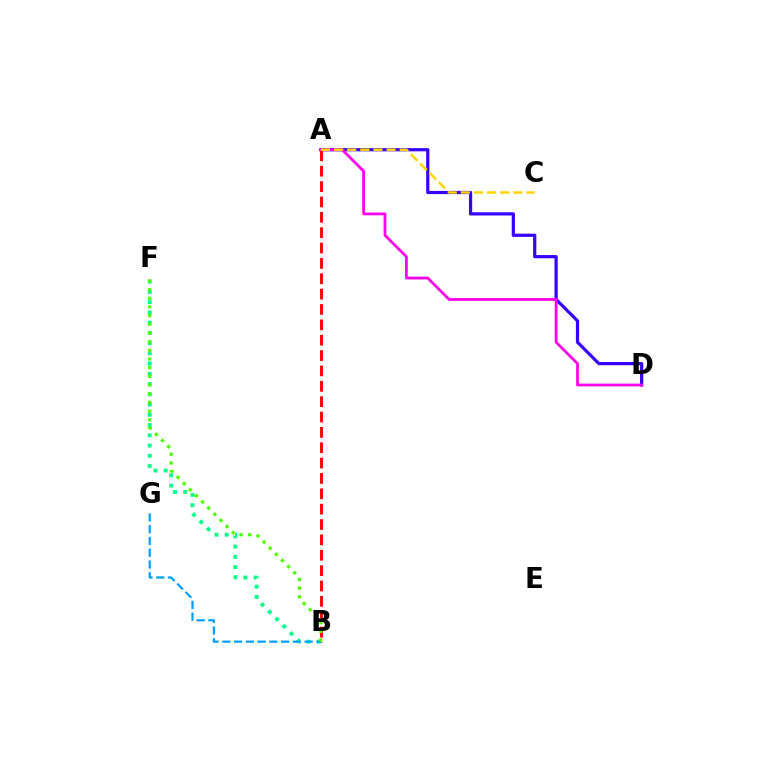{('B', 'F'): [{'color': '#00ff86', 'line_style': 'dotted', 'thickness': 2.78}, {'color': '#4fff00', 'line_style': 'dotted', 'thickness': 2.36}], ('A', 'D'): [{'color': '#3700ff', 'line_style': 'solid', 'thickness': 2.31}, {'color': '#ff00ed', 'line_style': 'solid', 'thickness': 2.0}], ('A', 'B'): [{'color': '#ff0000', 'line_style': 'dashed', 'thickness': 2.09}], ('B', 'G'): [{'color': '#009eff', 'line_style': 'dashed', 'thickness': 1.6}], ('A', 'C'): [{'color': '#ffd500', 'line_style': 'dashed', 'thickness': 1.78}]}